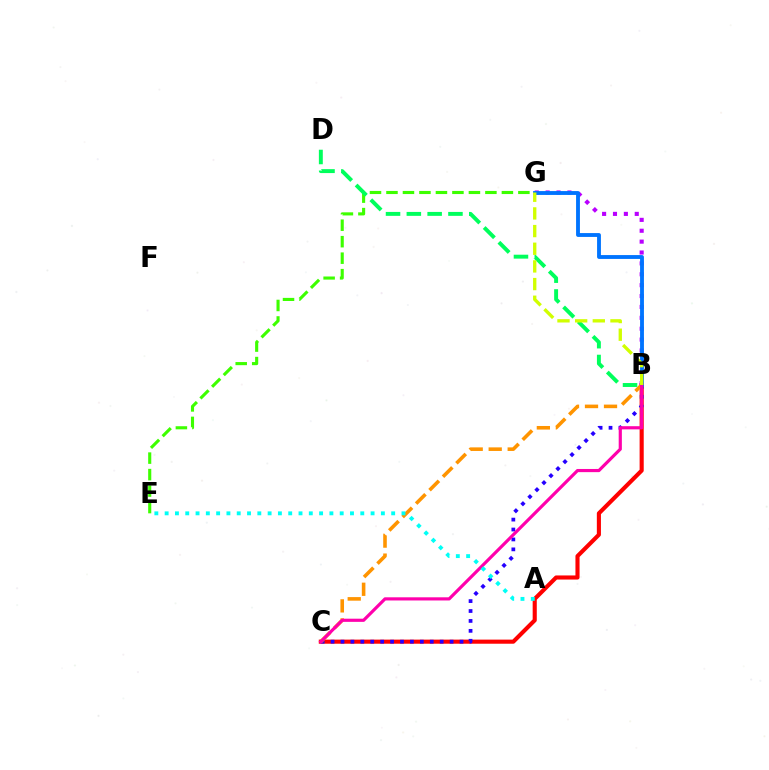{('B', 'C'): [{'color': '#ff0000', 'line_style': 'solid', 'thickness': 2.96}, {'color': '#2500ff', 'line_style': 'dotted', 'thickness': 2.7}, {'color': '#ff9400', 'line_style': 'dashed', 'thickness': 2.58}, {'color': '#ff00ac', 'line_style': 'solid', 'thickness': 2.28}], ('E', 'G'): [{'color': '#3dff00', 'line_style': 'dashed', 'thickness': 2.24}], ('B', 'G'): [{'color': '#b900ff', 'line_style': 'dotted', 'thickness': 2.96}, {'color': '#0074ff', 'line_style': 'solid', 'thickness': 2.77}, {'color': '#d1ff00', 'line_style': 'dashed', 'thickness': 2.4}], ('B', 'D'): [{'color': '#00ff5c', 'line_style': 'dashed', 'thickness': 2.83}], ('A', 'E'): [{'color': '#00fff6', 'line_style': 'dotted', 'thickness': 2.8}]}